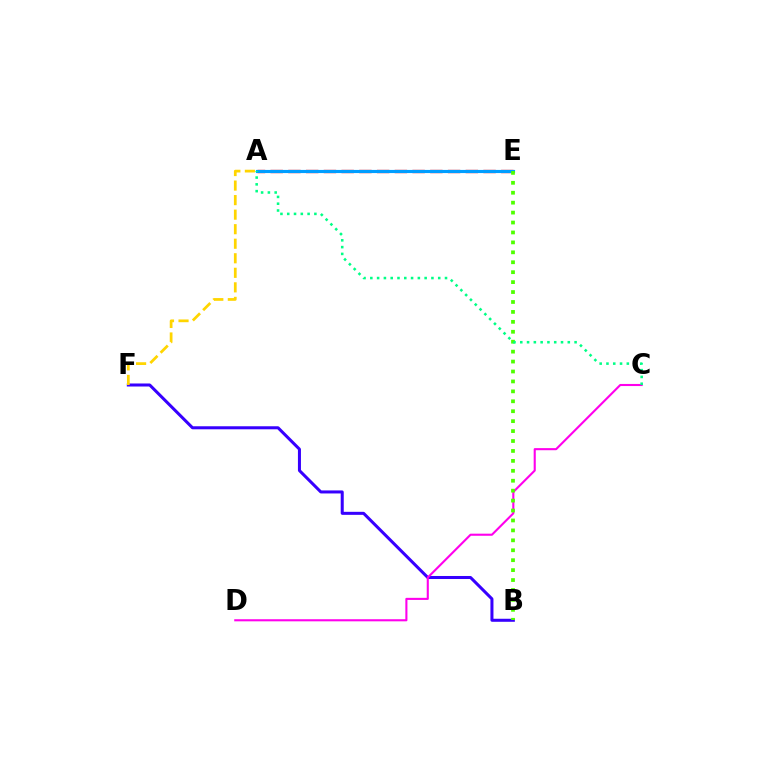{('A', 'E'): [{'color': '#ff0000', 'line_style': 'dashed', 'thickness': 2.41}, {'color': '#009eff', 'line_style': 'solid', 'thickness': 2.26}], ('B', 'F'): [{'color': '#3700ff', 'line_style': 'solid', 'thickness': 2.18}], ('C', 'D'): [{'color': '#ff00ed', 'line_style': 'solid', 'thickness': 1.51}], ('B', 'E'): [{'color': '#4fff00', 'line_style': 'dotted', 'thickness': 2.7}], ('A', 'F'): [{'color': '#ffd500', 'line_style': 'dashed', 'thickness': 1.98}], ('A', 'C'): [{'color': '#00ff86', 'line_style': 'dotted', 'thickness': 1.84}]}